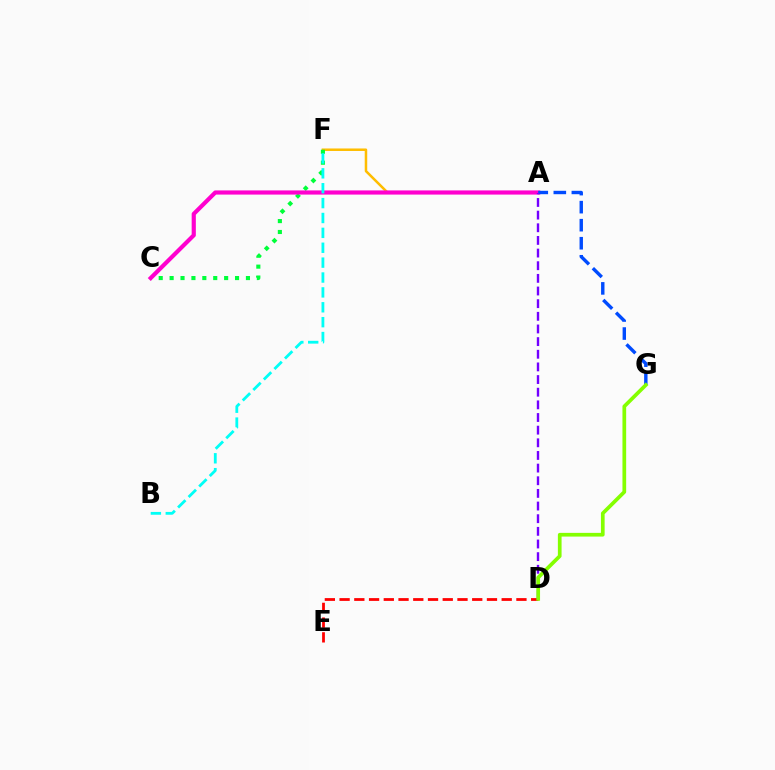{('A', 'F'): [{'color': '#ffbd00', 'line_style': 'solid', 'thickness': 1.8}], ('D', 'E'): [{'color': '#ff0000', 'line_style': 'dashed', 'thickness': 2.0}], ('C', 'F'): [{'color': '#00ff39', 'line_style': 'dotted', 'thickness': 2.96}], ('A', 'C'): [{'color': '#ff00cf', 'line_style': 'solid', 'thickness': 3.0}], ('A', 'G'): [{'color': '#004bff', 'line_style': 'dashed', 'thickness': 2.45}], ('A', 'D'): [{'color': '#7200ff', 'line_style': 'dashed', 'thickness': 1.72}], ('B', 'F'): [{'color': '#00fff6', 'line_style': 'dashed', 'thickness': 2.02}], ('D', 'G'): [{'color': '#84ff00', 'line_style': 'solid', 'thickness': 2.67}]}